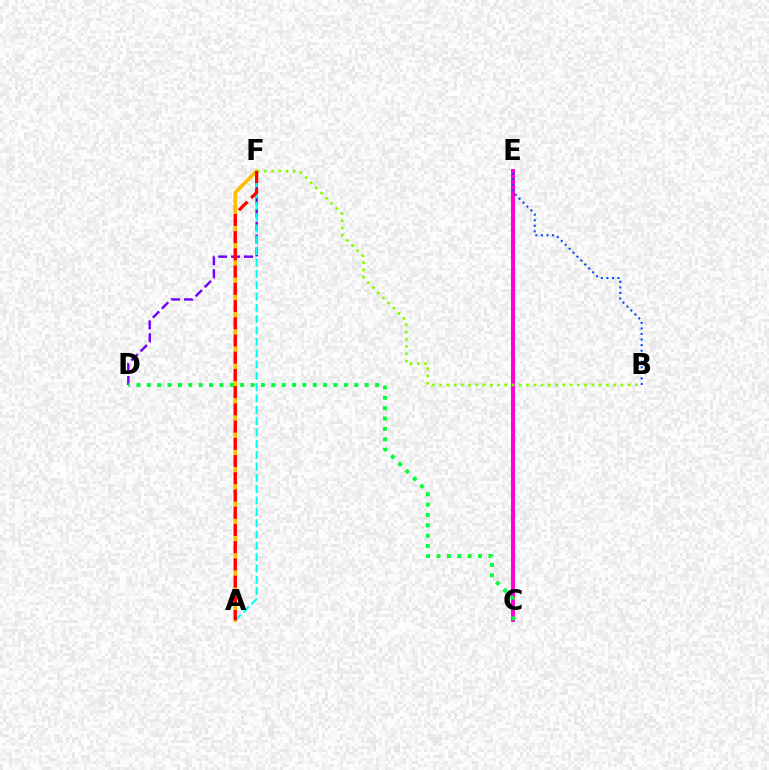{('A', 'F'): [{'color': '#ffbd00', 'line_style': 'solid', 'thickness': 2.59}, {'color': '#00fff6', 'line_style': 'dashed', 'thickness': 1.54}, {'color': '#ff0000', 'line_style': 'dashed', 'thickness': 2.34}], ('D', 'F'): [{'color': '#7200ff', 'line_style': 'dashed', 'thickness': 1.75}], ('C', 'E'): [{'color': '#ff00cf', 'line_style': 'solid', 'thickness': 2.86}], ('C', 'D'): [{'color': '#00ff39', 'line_style': 'dotted', 'thickness': 2.82}], ('B', 'E'): [{'color': '#004bff', 'line_style': 'dotted', 'thickness': 1.51}], ('B', 'F'): [{'color': '#84ff00', 'line_style': 'dotted', 'thickness': 1.97}]}